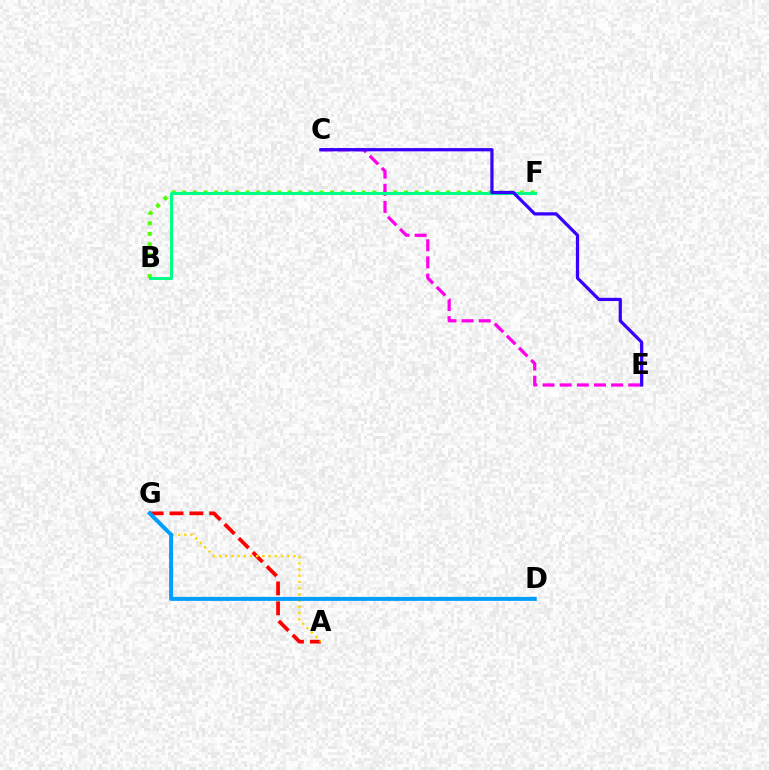{('B', 'F'): [{'color': '#4fff00', 'line_style': 'dotted', 'thickness': 2.87}, {'color': '#00ff86', 'line_style': 'solid', 'thickness': 2.16}], ('C', 'E'): [{'color': '#ff00ed', 'line_style': 'dashed', 'thickness': 2.33}, {'color': '#3700ff', 'line_style': 'solid', 'thickness': 2.33}], ('A', 'G'): [{'color': '#ff0000', 'line_style': 'dashed', 'thickness': 2.7}, {'color': '#ffd500', 'line_style': 'dotted', 'thickness': 1.68}], ('D', 'G'): [{'color': '#009eff', 'line_style': 'solid', 'thickness': 2.88}]}